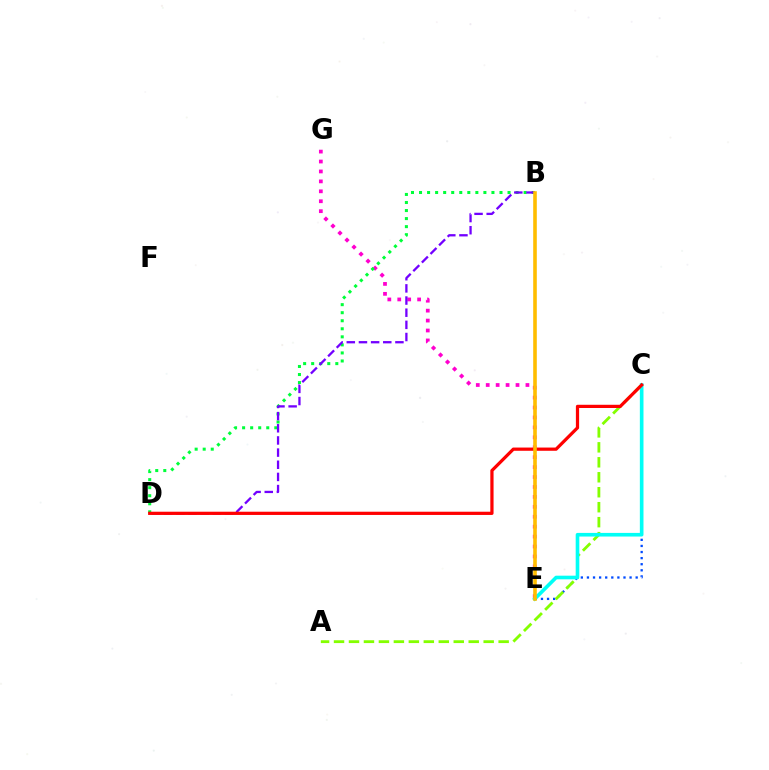{('E', 'G'): [{'color': '#ff00cf', 'line_style': 'dotted', 'thickness': 2.7}], ('C', 'E'): [{'color': '#004bff', 'line_style': 'dotted', 'thickness': 1.66}, {'color': '#00fff6', 'line_style': 'solid', 'thickness': 2.62}], ('B', 'D'): [{'color': '#00ff39', 'line_style': 'dotted', 'thickness': 2.19}, {'color': '#7200ff', 'line_style': 'dashed', 'thickness': 1.65}], ('A', 'C'): [{'color': '#84ff00', 'line_style': 'dashed', 'thickness': 2.03}], ('C', 'D'): [{'color': '#ff0000', 'line_style': 'solid', 'thickness': 2.33}], ('B', 'E'): [{'color': '#ffbd00', 'line_style': 'solid', 'thickness': 2.59}]}